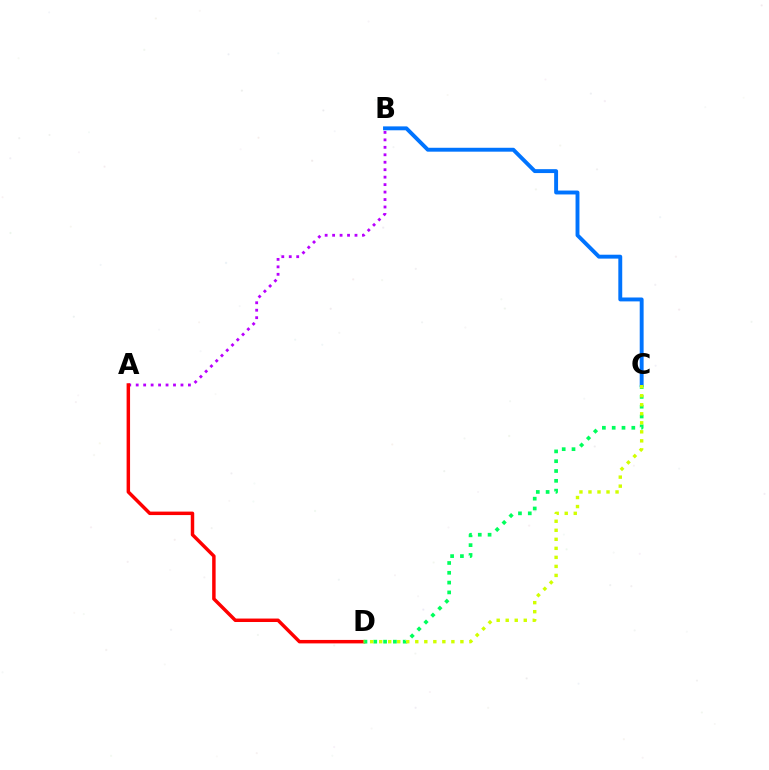{('A', 'B'): [{'color': '#b900ff', 'line_style': 'dotted', 'thickness': 2.03}], ('A', 'D'): [{'color': '#ff0000', 'line_style': 'solid', 'thickness': 2.49}], ('B', 'C'): [{'color': '#0074ff', 'line_style': 'solid', 'thickness': 2.81}], ('C', 'D'): [{'color': '#00ff5c', 'line_style': 'dotted', 'thickness': 2.67}, {'color': '#d1ff00', 'line_style': 'dotted', 'thickness': 2.45}]}